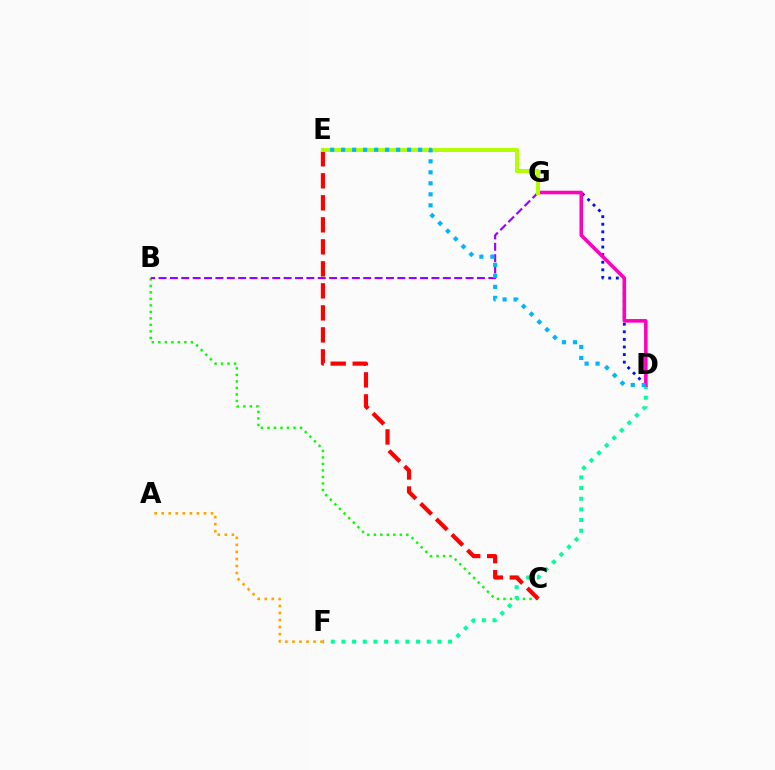{('B', 'C'): [{'color': '#08ff00', 'line_style': 'dotted', 'thickness': 1.77}], ('D', 'F'): [{'color': '#00ff9d', 'line_style': 'dotted', 'thickness': 2.9}], ('C', 'E'): [{'color': '#ff0000', 'line_style': 'dashed', 'thickness': 2.99}], ('B', 'G'): [{'color': '#9b00ff', 'line_style': 'dashed', 'thickness': 1.54}], ('D', 'G'): [{'color': '#0010ff', 'line_style': 'dotted', 'thickness': 2.06}, {'color': '#ff00bd', 'line_style': 'solid', 'thickness': 2.56}], ('A', 'F'): [{'color': '#ffa500', 'line_style': 'dotted', 'thickness': 1.91}], ('E', 'G'): [{'color': '#b3ff00', 'line_style': 'solid', 'thickness': 2.85}], ('D', 'E'): [{'color': '#00b5ff', 'line_style': 'dotted', 'thickness': 2.99}]}